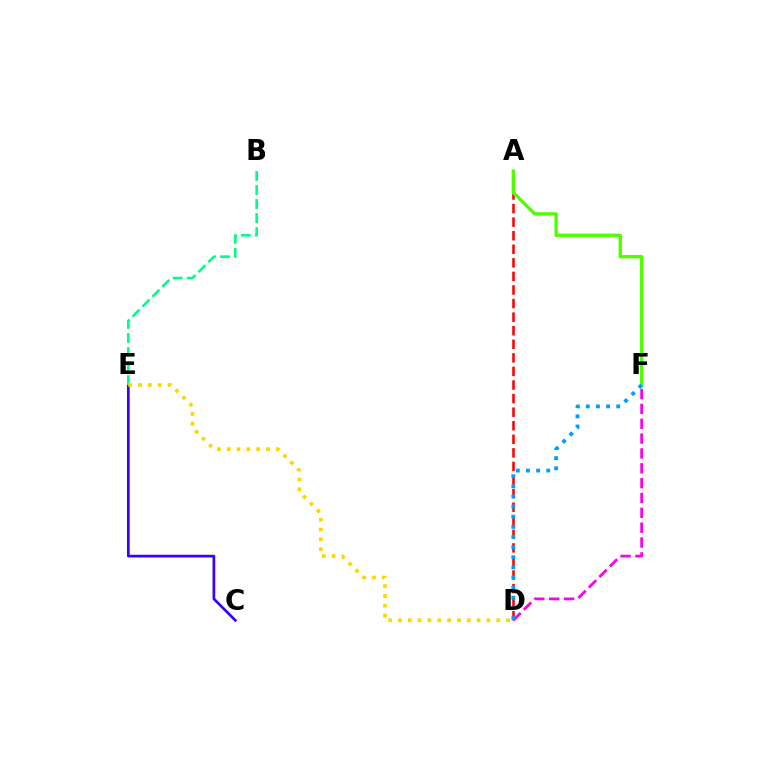{('C', 'E'): [{'color': '#3700ff', 'line_style': 'solid', 'thickness': 1.96}], ('D', 'F'): [{'color': '#ff00ed', 'line_style': 'dashed', 'thickness': 2.02}, {'color': '#009eff', 'line_style': 'dotted', 'thickness': 2.75}], ('B', 'E'): [{'color': '#00ff86', 'line_style': 'dashed', 'thickness': 1.91}], ('A', 'D'): [{'color': '#ff0000', 'line_style': 'dashed', 'thickness': 1.84}], ('A', 'F'): [{'color': '#4fff00', 'line_style': 'solid', 'thickness': 2.42}], ('D', 'E'): [{'color': '#ffd500', 'line_style': 'dotted', 'thickness': 2.67}]}